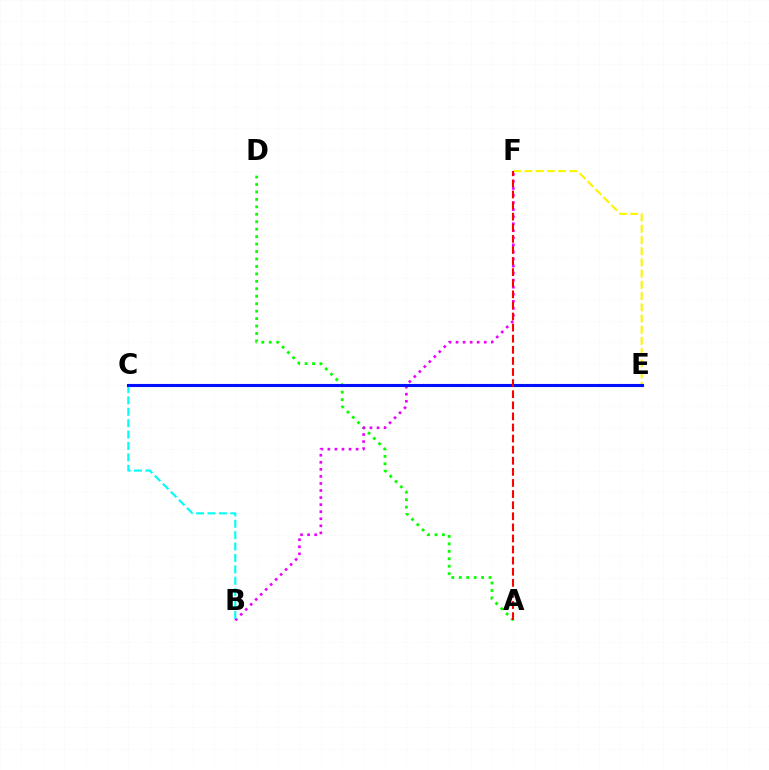{('A', 'D'): [{'color': '#08ff00', 'line_style': 'dotted', 'thickness': 2.02}], ('B', 'F'): [{'color': '#ee00ff', 'line_style': 'dotted', 'thickness': 1.92}], ('B', 'C'): [{'color': '#00fff6', 'line_style': 'dashed', 'thickness': 1.55}], ('E', 'F'): [{'color': '#fcf500', 'line_style': 'dashed', 'thickness': 1.52}], ('C', 'E'): [{'color': '#0010ff', 'line_style': 'solid', 'thickness': 2.23}], ('A', 'F'): [{'color': '#ff0000', 'line_style': 'dashed', 'thickness': 1.51}]}